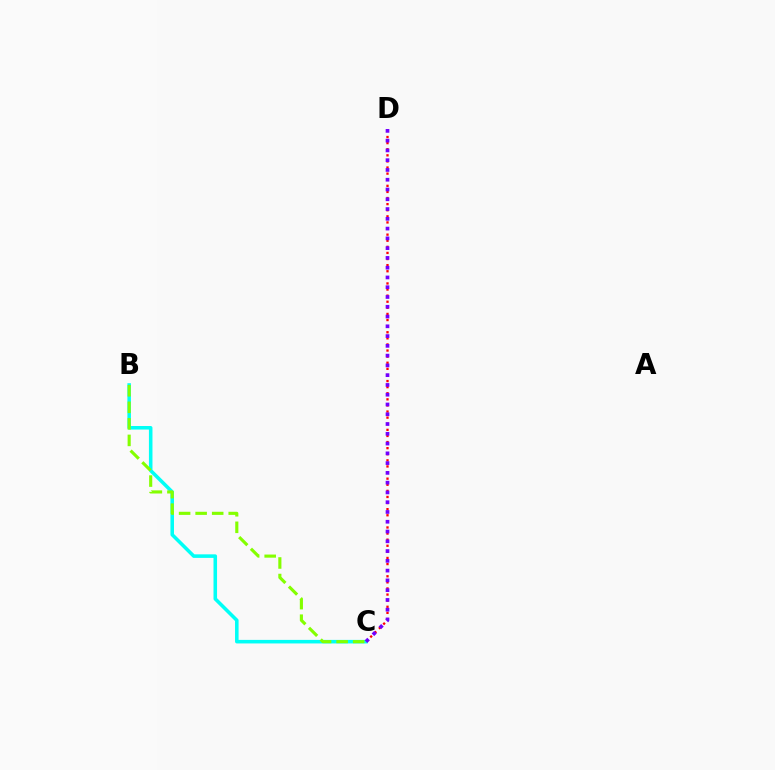{('C', 'D'): [{'color': '#ff0000', 'line_style': 'dotted', 'thickness': 1.66}, {'color': '#7200ff', 'line_style': 'dotted', 'thickness': 2.66}], ('B', 'C'): [{'color': '#00fff6', 'line_style': 'solid', 'thickness': 2.55}, {'color': '#84ff00', 'line_style': 'dashed', 'thickness': 2.25}]}